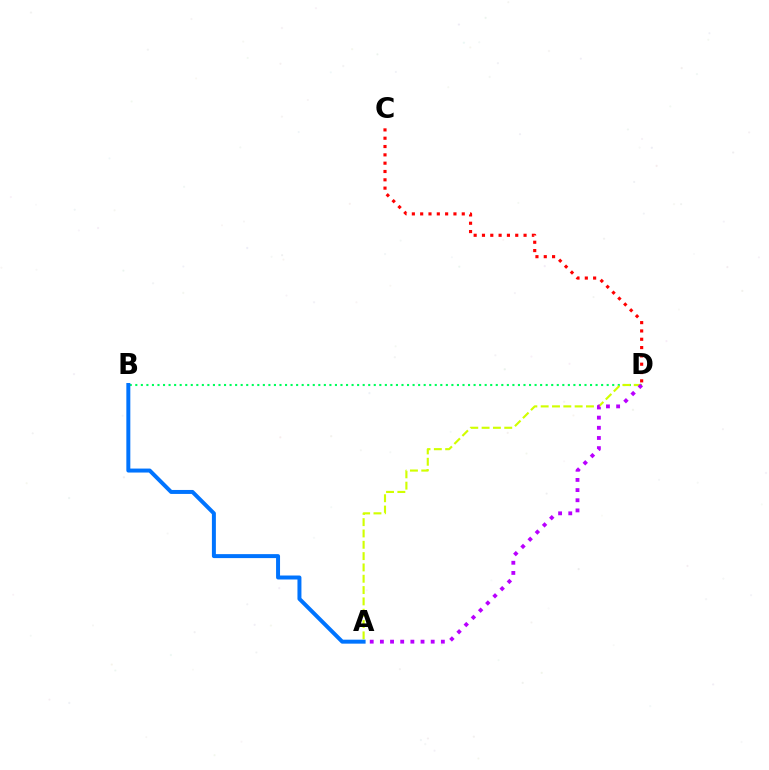{('B', 'D'): [{'color': '#00ff5c', 'line_style': 'dotted', 'thickness': 1.51}], ('A', 'D'): [{'color': '#d1ff00', 'line_style': 'dashed', 'thickness': 1.54}, {'color': '#b900ff', 'line_style': 'dotted', 'thickness': 2.76}], ('C', 'D'): [{'color': '#ff0000', 'line_style': 'dotted', 'thickness': 2.26}], ('A', 'B'): [{'color': '#0074ff', 'line_style': 'solid', 'thickness': 2.86}]}